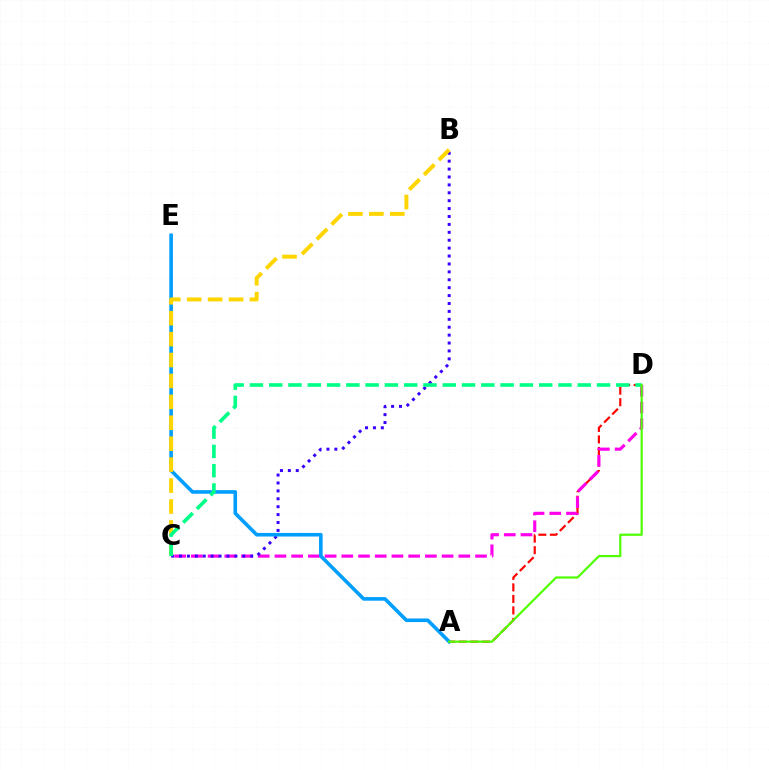{('A', 'D'): [{'color': '#ff0000', 'line_style': 'dashed', 'thickness': 1.57}, {'color': '#4fff00', 'line_style': 'solid', 'thickness': 1.58}], ('C', 'D'): [{'color': '#ff00ed', 'line_style': 'dashed', 'thickness': 2.27}, {'color': '#00ff86', 'line_style': 'dashed', 'thickness': 2.62}], ('B', 'C'): [{'color': '#3700ff', 'line_style': 'dotted', 'thickness': 2.15}, {'color': '#ffd500', 'line_style': 'dashed', 'thickness': 2.84}], ('A', 'E'): [{'color': '#009eff', 'line_style': 'solid', 'thickness': 2.6}]}